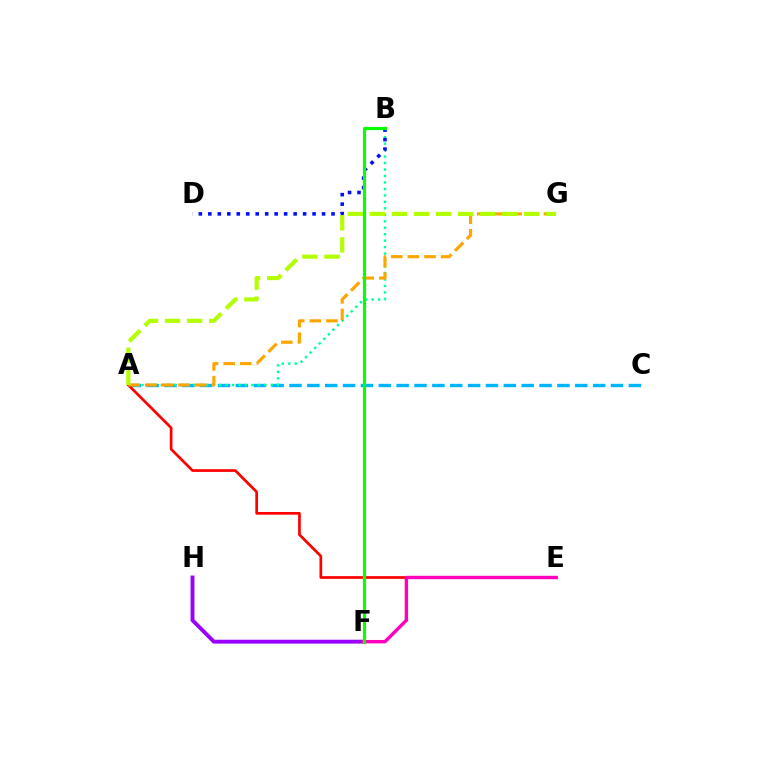{('A', 'C'): [{'color': '#00b5ff', 'line_style': 'dashed', 'thickness': 2.43}], ('A', 'B'): [{'color': '#00ff9d', 'line_style': 'dotted', 'thickness': 1.76}], ('F', 'H'): [{'color': '#9b00ff', 'line_style': 'solid', 'thickness': 2.79}], ('B', 'D'): [{'color': '#0010ff', 'line_style': 'dotted', 'thickness': 2.57}], ('A', 'E'): [{'color': '#ff0000', 'line_style': 'solid', 'thickness': 1.94}], ('E', 'F'): [{'color': '#ff00bd', 'line_style': 'solid', 'thickness': 2.45}], ('A', 'G'): [{'color': '#ffa500', 'line_style': 'dashed', 'thickness': 2.26}, {'color': '#b3ff00', 'line_style': 'dashed', 'thickness': 3.0}], ('B', 'F'): [{'color': '#08ff00', 'line_style': 'solid', 'thickness': 2.26}]}